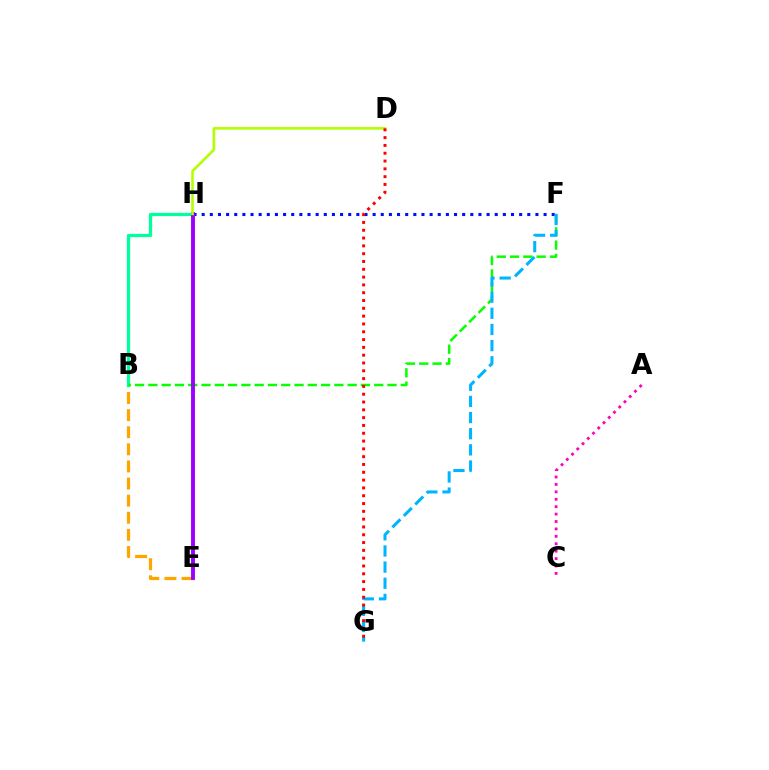{('B', 'E'): [{'color': '#ffa500', 'line_style': 'dashed', 'thickness': 2.32}], ('B', 'H'): [{'color': '#00ff9d', 'line_style': 'solid', 'thickness': 2.34}], ('B', 'F'): [{'color': '#08ff00', 'line_style': 'dashed', 'thickness': 1.8}], ('F', 'H'): [{'color': '#0010ff', 'line_style': 'dotted', 'thickness': 2.21}], ('E', 'H'): [{'color': '#9b00ff', 'line_style': 'solid', 'thickness': 2.8}], ('F', 'G'): [{'color': '#00b5ff', 'line_style': 'dashed', 'thickness': 2.19}], ('D', 'H'): [{'color': '#b3ff00', 'line_style': 'solid', 'thickness': 1.89}], ('D', 'G'): [{'color': '#ff0000', 'line_style': 'dotted', 'thickness': 2.12}], ('A', 'C'): [{'color': '#ff00bd', 'line_style': 'dotted', 'thickness': 2.01}]}